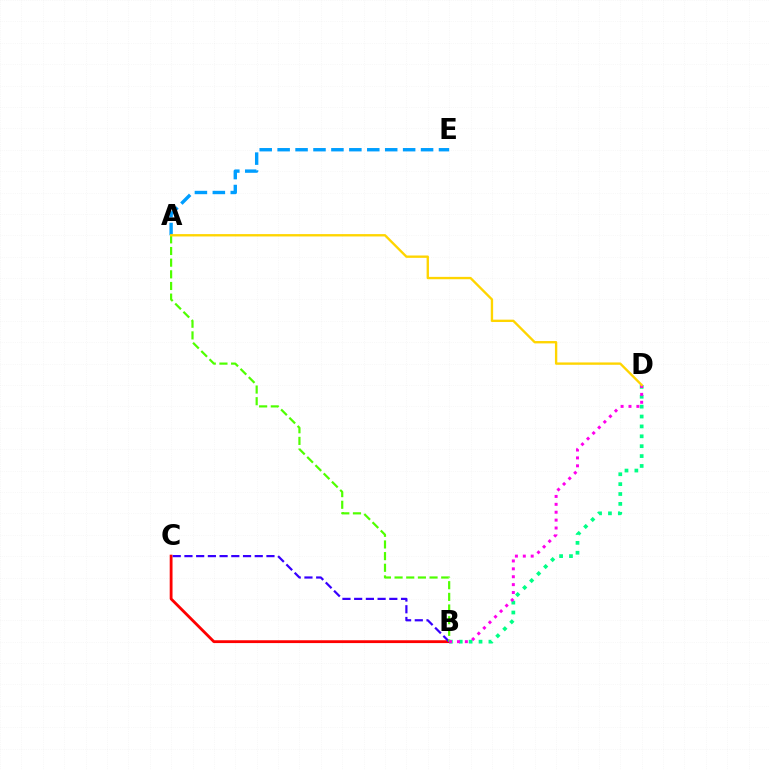{('B', 'D'): [{'color': '#00ff86', 'line_style': 'dotted', 'thickness': 2.69}, {'color': '#ff00ed', 'line_style': 'dotted', 'thickness': 2.15}], ('A', 'E'): [{'color': '#009eff', 'line_style': 'dashed', 'thickness': 2.44}], ('B', 'C'): [{'color': '#ff0000', 'line_style': 'solid', 'thickness': 2.03}, {'color': '#3700ff', 'line_style': 'dashed', 'thickness': 1.59}], ('A', 'B'): [{'color': '#4fff00', 'line_style': 'dashed', 'thickness': 1.58}], ('A', 'D'): [{'color': '#ffd500', 'line_style': 'solid', 'thickness': 1.7}]}